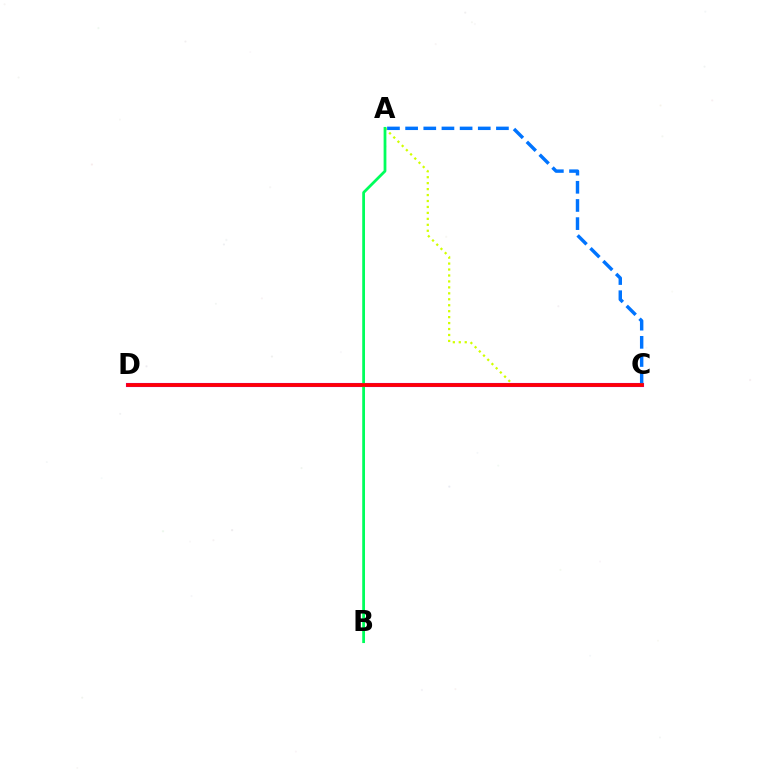{('A', 'C'): [{'color': '#d1ff00', 'line_style': 'dotted', 'thickness': 1.62}, {'color': '#0074ff', 'line_style': 'dashed', 'thickness': 2.47}], ('C', 'D'): [{'color': '#b900ff', 'line_style': 'solid', 'thickness': 2.95}, {'color': '#ff0000', 'line_style': 'solid', 'thickness': 2.65}], ('A', 'B'): [{'color': '#00ff5c', 'line_style': 'solid', 'thickness': 2.0}]}